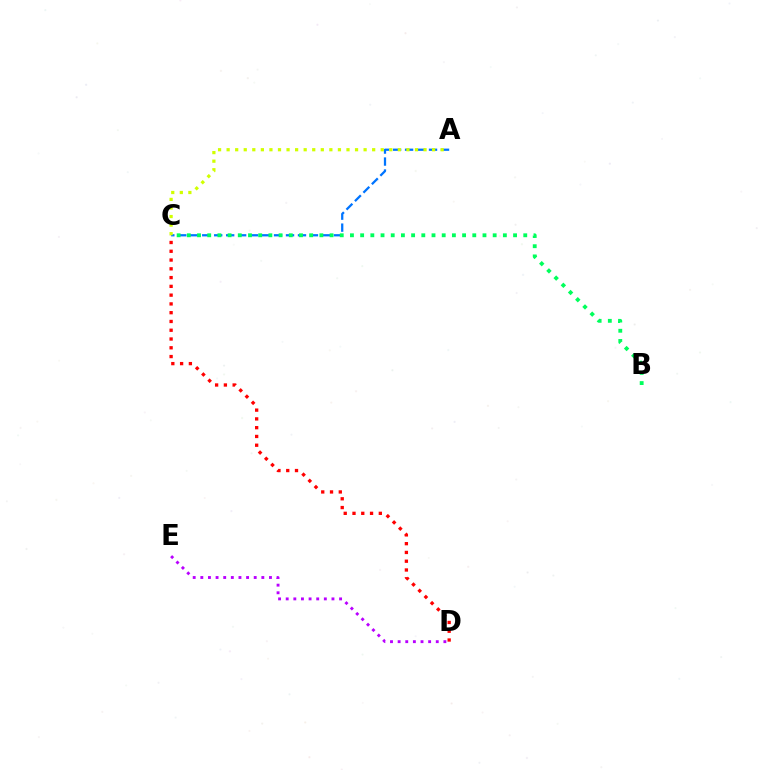{('C', 'D'): [{'color': '#ff0000', 'line_style': 'dotted', 'thickness': 2.38}], ('A', 'C'): [{'color': '#0074ff', 'line_style': 'dashed', 'thickness': 1.63}, {'color': '#d1ff00', 'line_style': 'dotted', 'thickness': 2.33}], ('B', 'C'): [{'color': '#00ff5c', 'line_style': 'dotted', 'thickness': 2.77}], ('D', 'E'): [{'color': '#b900ff', 'line_style': 'dotted', 'thickness': 2.07}]}